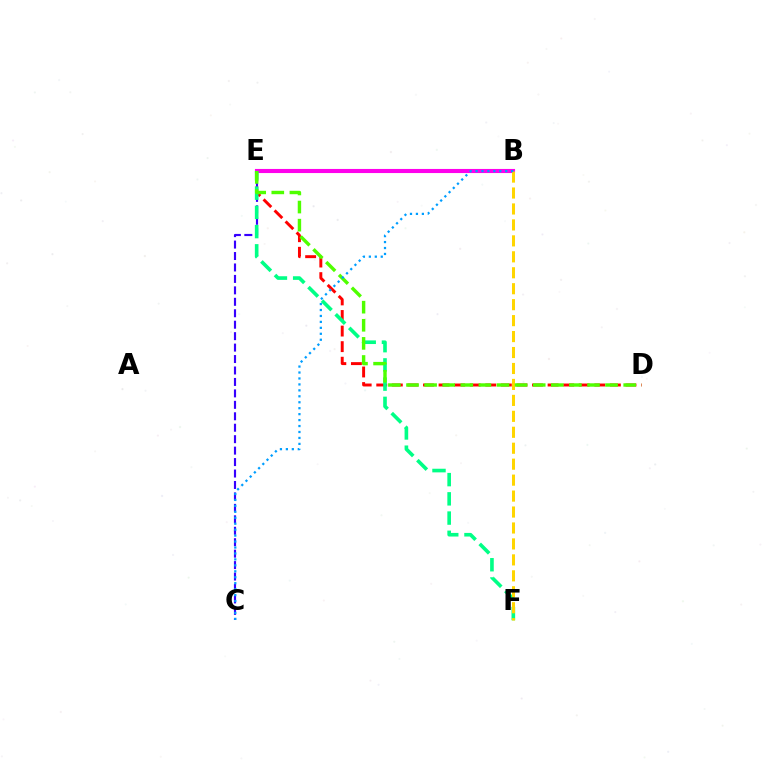{('C', 'E'): [{'color': '#3700ff', 'line_style': 'dashed', 'thickness': 1.56}], ('B', 'E'): [{'color': '#ff00ed', 'line_style': 'solid', 'thickness': 2.95}], ('D', 'E'): [{'color': '#ff0000', 'line_style': 'dashed', 'thickness': 2.12}, {'color': '#4fff00', 'line_style': 'dashed', 'thickness': 2.46}], ('E', 'F'): [{'color': '#00ff86', 'line_style': 'dashed', 'thickness': 2.61}], ('B', 'F'): [{'color': '#ffd500', 'line_style': 'dashed', 'thickness': 2.17}], ('B', 'C'): [{'color': '#009eff', 'line_style': 'dotted', 'thickness': 1.62}]}